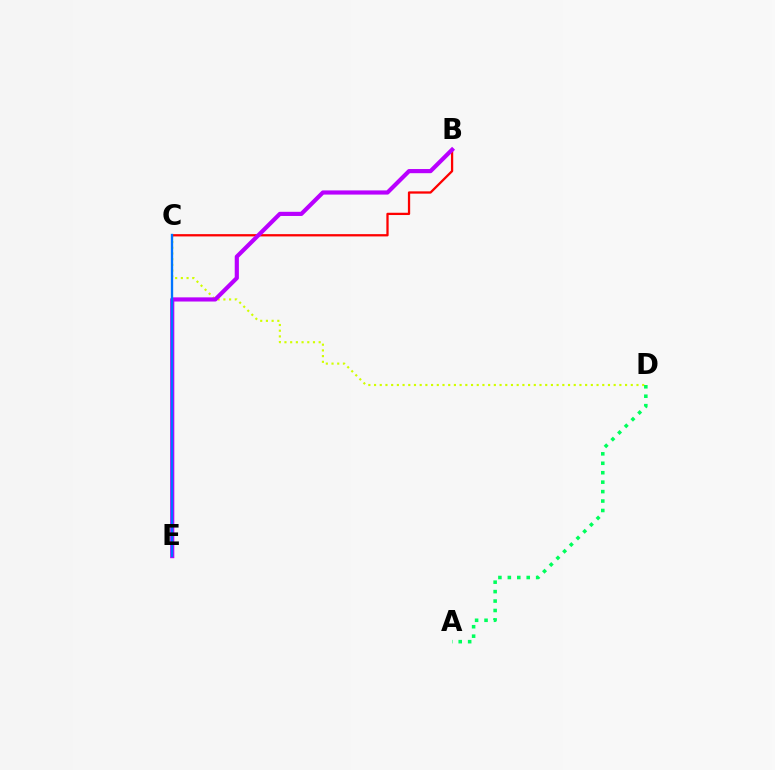{('C', 'D'): [{'color': '#d1ff00', 'line_style': 'dotted', 'thickness': 1.55}], ('A', 'D'): [{'color': '#00ff5c', 'line_style': 'dotted', 'thickness': 2.57}], ('B', 'C'): [{'color': '#ff0000', 'line_style': 'solid', 'thickness': 1.64}], ('B', 'E'): [{'color': '#b900ff', 'line_style': 'solid', 'thickness': 3.0}], ('C', 'E'): [{'color': '#0074ff', 'line_style': 'solid', 'thickness': 1.69}]}